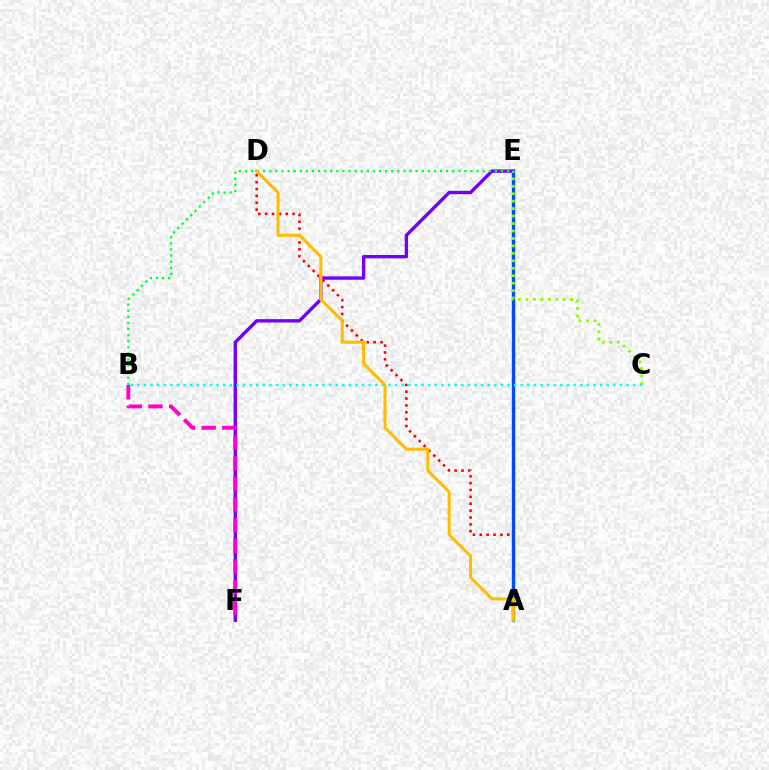{('E', 'F'): [{'color': '#7200ff', 'line_style': 'solid', 'thickness': 2.43}], ('A', 'D'): [{'color': '#ff0000', 'line_style': 'dotted', 'thickness': 1.87}, {'color': '#ffbd00', 'line_style': 'solid', 'thickness': 2.2}], ('B', 'F'): [{'color': '#ff00cf', 'line_style': 'dashed', 'thickness': 2.81}], ('A', 'E'): [{'color': '#004bff', 'line_style': 'solid', 'thickness': 2.43}], ('C', 'E'): [{'color': '#84ff00', 'line_style': 'dotted', 'thickness': 2.03}], ('B', 'E'): [{'color': '#00ff39', 'line_style': 'dotted', 'thickness': 1.66}], ('B', 'C'): [{'color': '#00fff6', 'line_style': 'dotted', 'thickness': 1.8}]}